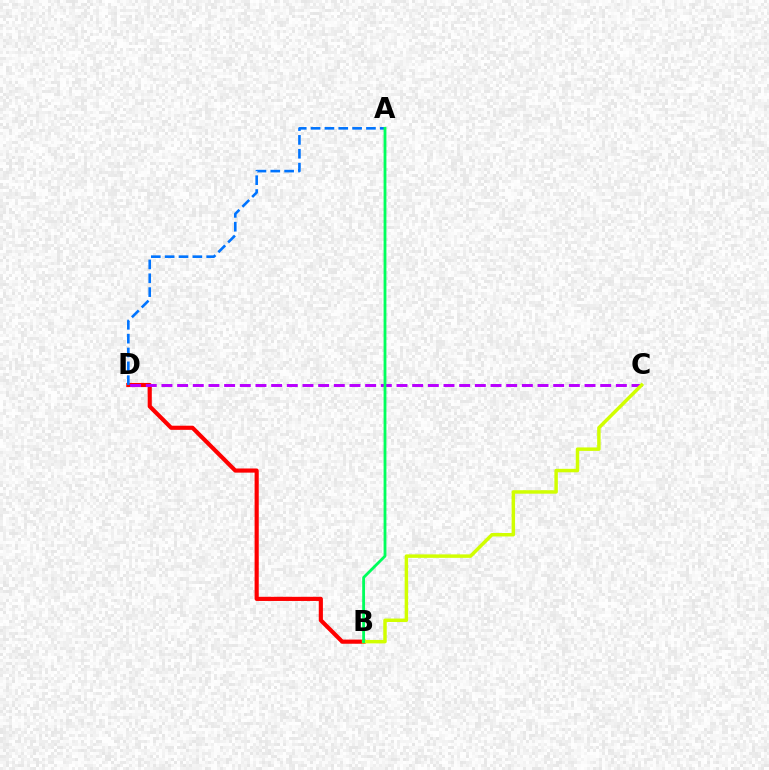{('B', 'D'): [{'color': '#ff0000', 'line_style': 'solid', 'thickness': 2.98}], ('C', 'D'): [{'color': '#b900ff', 'line_style': 'dashed', 'thickness': 2.13}], ('B', 'C'): [{'color': '#d1ff00', 'line_style': 'solid', 'thickness': 2.49}], ('A', 'D'): [{'color': '#0074ff', 'line_style': 'dashed', 'thickness': 1.88}], ('A', 'B'): [{'color': '#00ff5c', 'line_style': 'solid', 'thickness': 2.03}]}